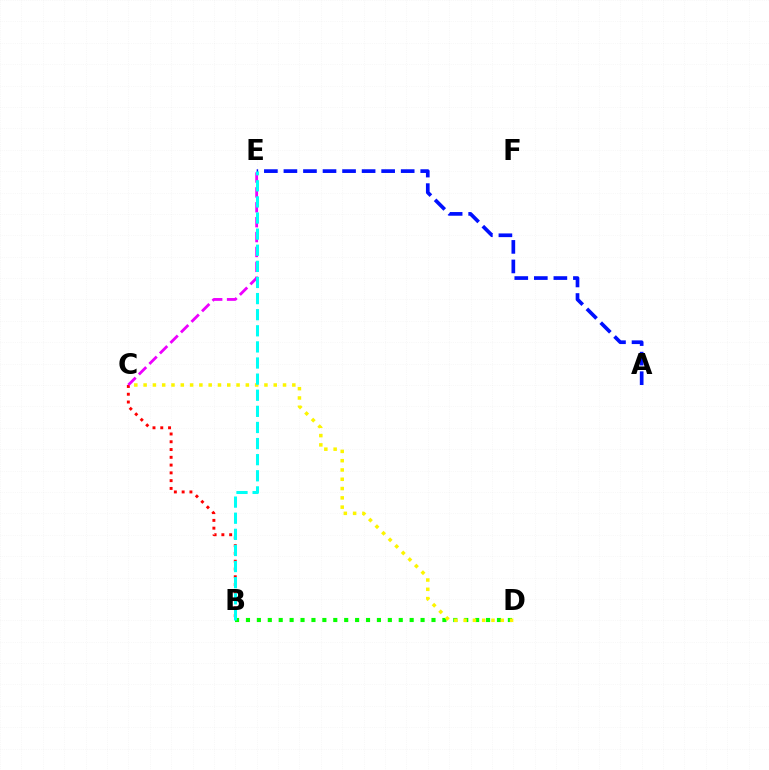{('A', 'E'): [{'color': '#0010ff', 'line_style': 'dashed', 'thickness': 2.66}], ('B', 'C'): [{'color': '#ff0000', 'line_style': 'dotted', 'thickness': 2.11}], ('C', 'E'): [{'color': '#ee00ff', 'line_style': 'dashed', 'thickness': 2.02}], ('B', 'D'): [{'color': '#08ff00', 'line_style': 'dotted', 'thickness': 2.97}], ('C', 'D'): [{'color': '#fcf500', 'line_style': 'dotted', 'thickness': 2.53}], ('B', 'E'): [{'color': '#00fff6', 'line_style': 'dashed', 'thickness': 2.19}]}